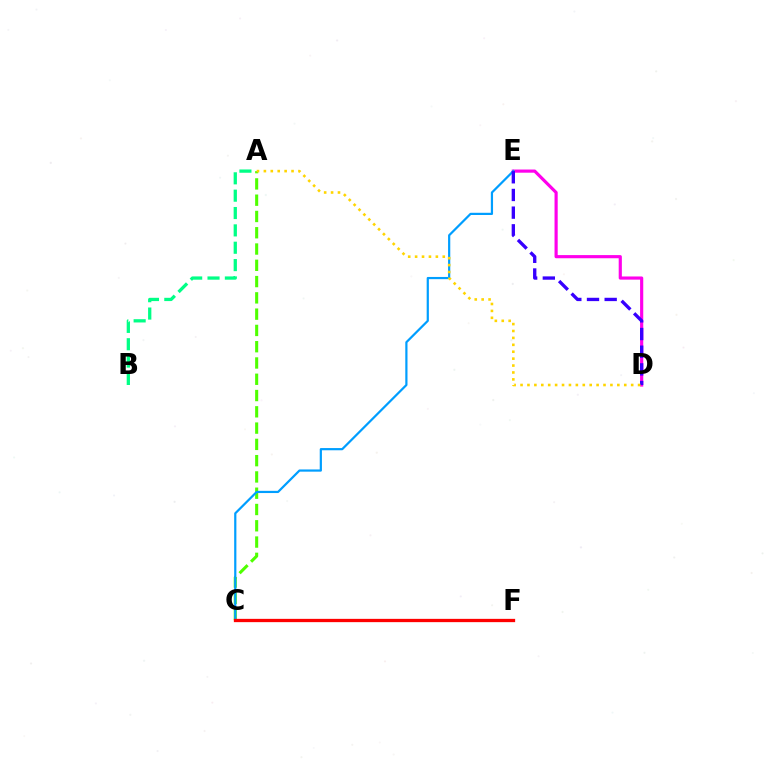{('D', 'E'): [{'color': '#ff00ed', 'line_style': 'solid', 'thickness': 2.28}, {'color': '#3700ff', 'line_style': 'dashed', 'thickness': 2.4}], ('A', 'C'): [{'color': '#4fff00', 'line_style': 'dashed', 'thickness': 2.21}], ('C', 'E'): [{'color': '#009eff', 'line_style': 'solid', 'thickness': 1.59}], ('A', 'B'): [{'color': '#00ff86', 'line_style': 'dashed', 'thickness': 2.36}], ('C', 'F'): [{'color': '#ff0000', 'line_style': 'solid', 'thickness': 2.37}], ('A', 'D'): [{'color': '#ffd500', 'line_style': 'dotted', 'thickness': 1.88}]}